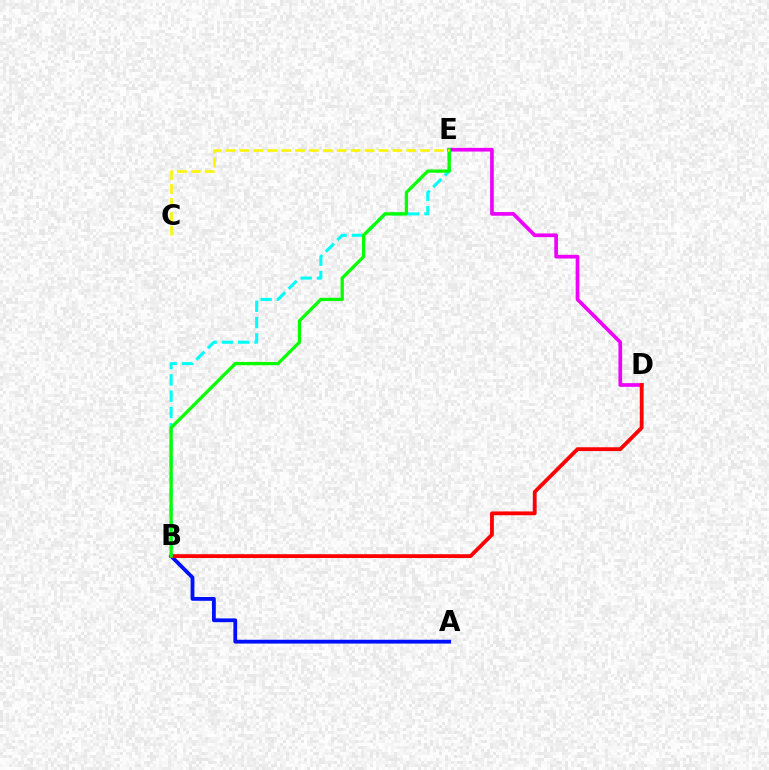{('D', 'E'): [{'color': '#ee00ff', 'line_style': 'solid', 'thickness': 2.65}], ('A', 'B'): [{'color': '#0010ff', 'line_style': 'solid', 'thickness': 2.74}], ('B', 'D'): [{'color': '#ff0000', 'line_style': 'solid', 'thickness': 2.75}], ('B', 'E'): [{'color': '#00fff6', 'line_style': 'dashed', 'thickness': 2.21}, {'color': '#08ff00', 'line_style': 'solid', 'thickness': 2.35}], ('C', 'E'): [{'color': '#fcf500', 'line_style': 'dashed', 'thickness': 1.89}]}